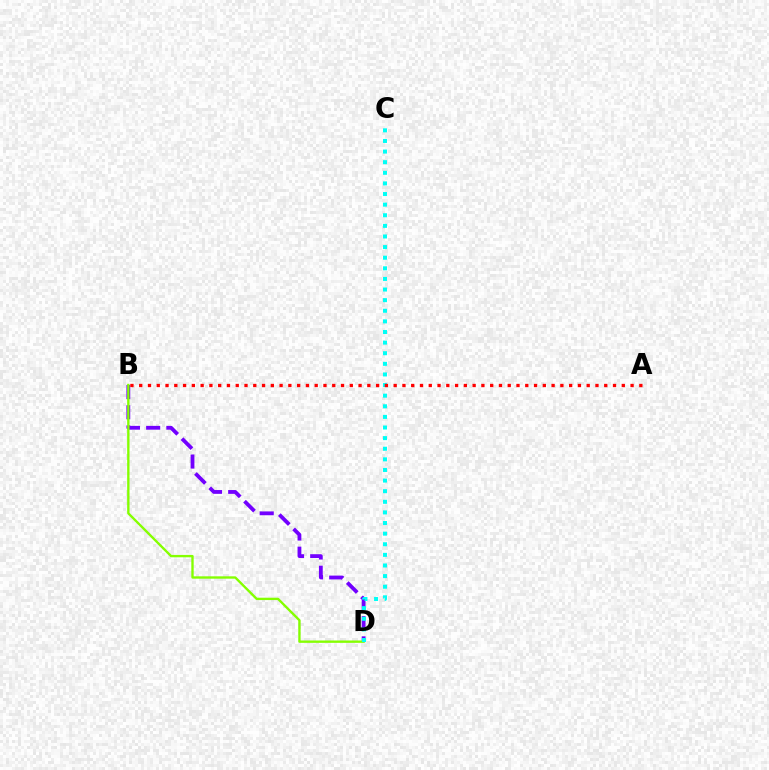{('B', 'D'): [{'color': '#7200ff', 'line_style': 'dashed', 'thickness': 2.74}, {'color': '#84ff00', 'line_style': 'solid', 'thickness': 1.7}], ('C', 'D'): [{'color': '#00fff6', 'line_style': 'dotted', 'thickness': 2.88}], ('A', 'B'): [{'color': '#ff0000', 'line_style': 'dotted', 'thickness': 2.38}]}